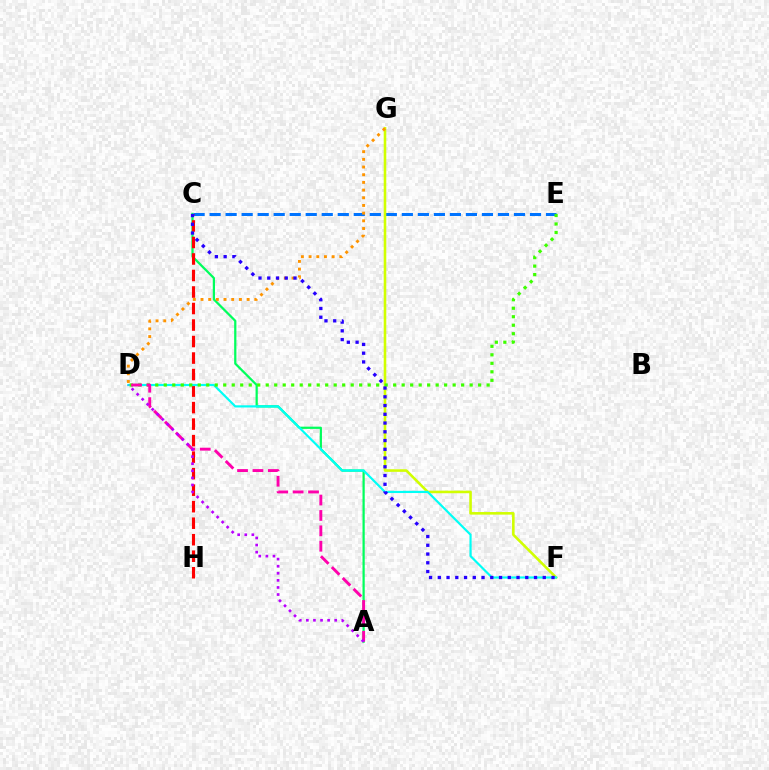{('A', 'C'): [{'color': '#00ff5c', 'line_style': 'solid', 'thickness': 1.61}], ('C', 'E'): [{'color': '#0074ff', 'line_style': 'dashed', 'thickness': 2.18}], ('F', 'G'): [{'color': '#d1ff00', 'line_style': 'solid', 'thickness': 1.86}], ('C', 'H'): [{'color': '#ff0000', 'line_style': 'dashed', 'thickness': 2.24}], ('D', 'G'): [{'color': '#ff9400', 'line_style': 'dotted', 'thickness': 2.09}], ('D', 'F'): [{'color': '#00fff6', 'line_style': 'solid', 'thickness': 1.57}], ('D', 'E'): [{'color': '#3dff00', 'line_style': 'dotted', 'thickness': 2.31}], ('A', 'D'): [{'color': '#ff00ac', 'line_style': 'dashed', 'thickness': 2.09}, {'color': '#b900ff', 'line_style': 'dotted', 'thickness': 1.93}], ('C', 'F'): [{'color': '#2500ff', 'line_style': 'dotted', 'thickness': 2.38}]}